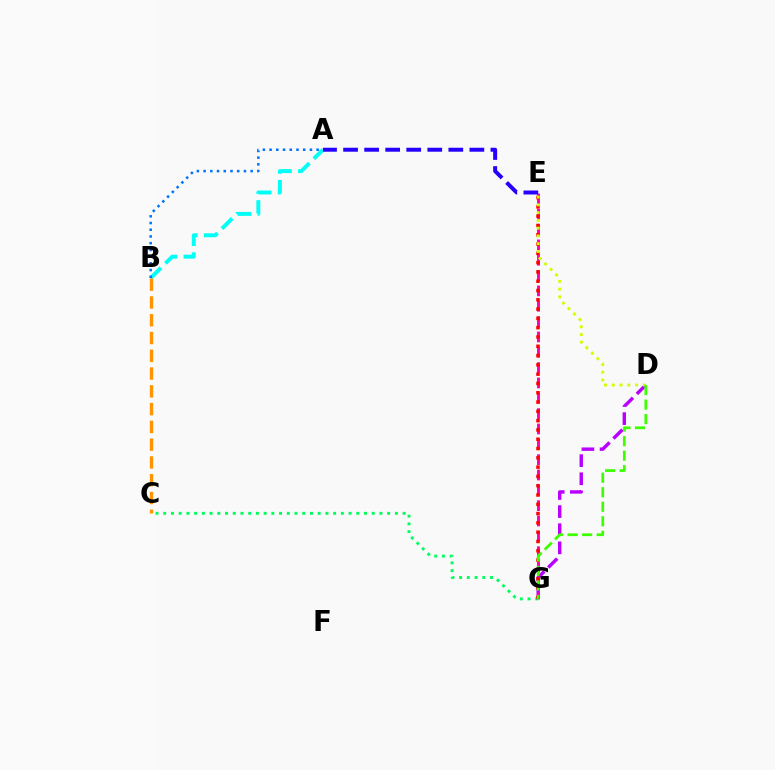{('D', 'G'): [{'color': '#b900ff', 'line_style': 'dashed', 'thickness': 2.46}, {'color': '#3dff00', 'line_style': 'dashed', 'thickness': 1.97}], ('E', 'G'): [{'color': '#ff00ac', 'line_style': 'dashed', 'thickness': 2.08}, {'color': '#ff0000', 'line_style': 'dotted', 'thickness': 2.53}], ('C', 'G'): [{'color': '#00ff5c', 'line_style': 'dotted', 'thickness': 2.1}], ('A', 'B'): [{'color': '#00fff6', 'line_style': 'dashed', 'thickness': 2.83}, {'color': '#0074ff', 'line_style': 'dotted', 'thickness': 1.83}], ('A', 'E'): [{'color': '#2500ff', 'line_style': 'dashed', 'thickness': 2.86}], ('D', 'E'): [{'color': '#d1ff00', 'line_style': 'dotted', 'thickness': 2.11}], ('B', 'C'): [{'color': '#ff9400', 'line_style': 'dashed', 'thickness': 2.41}]}